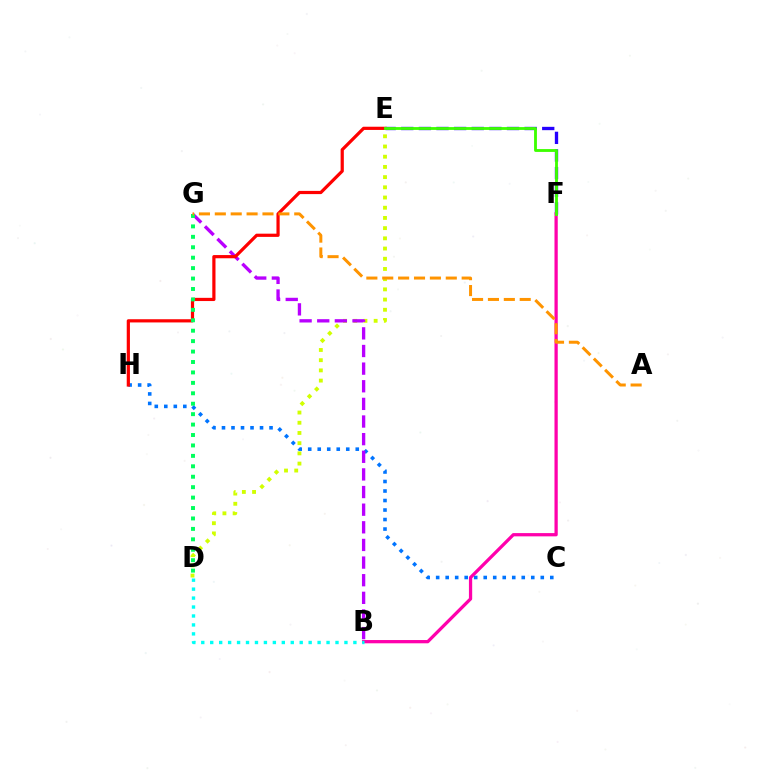{('C', 'H'): [{'color': '#0074ff', 'line_style': 'dotted', 'thickness': 2.58}], ('E', 'F'): [{'color': '#2500ff', 'line_style': 'dashed', 'thickness': 2.39}, {'color': '#3dff00', 'line_style': 'solid', 'thickness': 2.04}], ('D', 'E'): [{'color': '#d1ff00', 'line_style': 'dotted', 'thickness': 2.77}], ('B', 'F'): [{'color': '#ff00ac', 'line_style': 'solid', 'thickness': 2.35}], ('B', 'G'): [{'color': '#b900ff', 'line_style': 'dashed', 'thickness': 2.4}], ('E', 'H'): [{'color': '#ff0000', 'line_style': 'solid', 'thickness': 2.31}], ('D', 'G'): [{'color': '#00ff5c', 'line_style': 'dotted', 'thickness': 2.83}], ('A', 'G'): [{'color': '#ff9400', 'line_style': 'dashed', 'thickness': 2.16}], ('B', 'D'): [{'color': '#00fff6', 'line_style': 'dotted', 'thickness': 2.43}]}